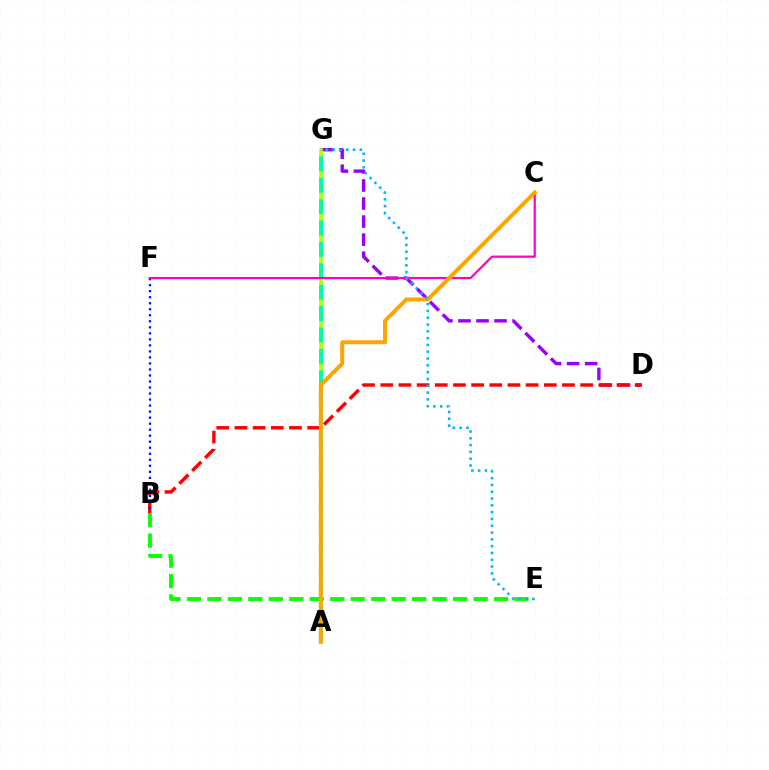{('D', 'G'): [{'color': '#9b00ff', 'line_style': 'dashed', 'thickness': 2.45}], ('B', 'D'): [{'color': '#ff0000', 'line_style': 'dashed', 'thickness': 2.47}], ('A', 'G'): [{'color': '#b3ff00', 'line_style': 'solid', 'thickness': 2.61}, {'color': '#00ff9d', 'line_style': 'dashed', 'thickness': 2.91}], ('B', 'E'): [{'color': '#08ff00', 'line_style': 'dashed', 'thickness': 2.78}], ('B', 'F'): [{'color': '#0010ff', 'line_style': 'dotted', 'thickness': 1.64}], ('C', 'F'): [{'color': '#ff00bd', 'line_style': 'solid', 'thickness': 1.58}], ('A', 'C'): [{'color': '#ffa500', 'line_style': 'solid', 'thickness': 2.87}], ('E', 'G'): [{'color': '#00b5ff', 'line_style': 'dotted', 'thickness': 1.85}]}